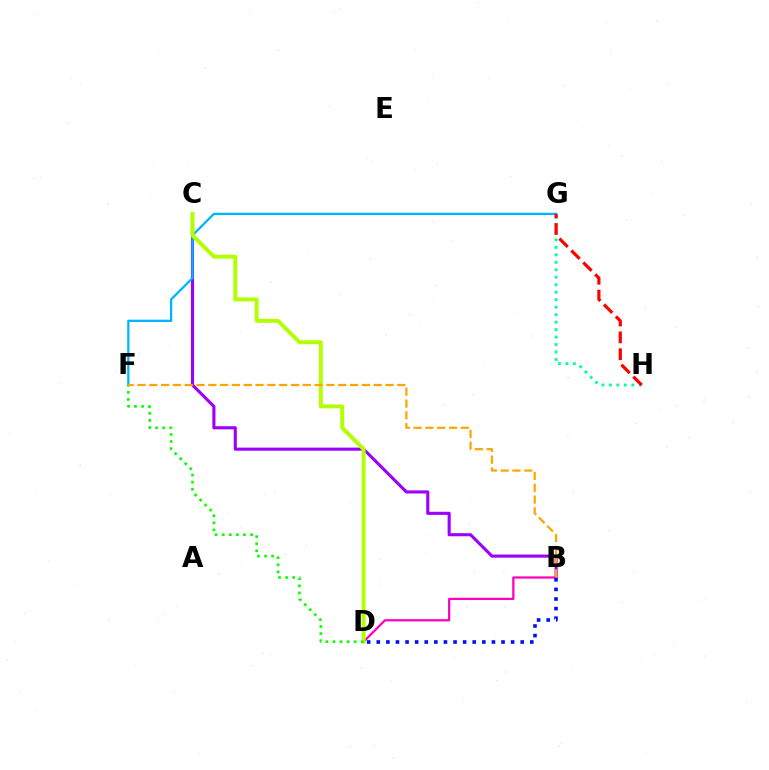{('B', 'C'): [{'color': '#9b00ff', 'line_style': 'solid', 'thickness': 2.23}], ('B', 'D'): [{'color': '#ff00bd', 'line_style': 'solid', 'thickness': 1.61}, {'color': '#0010ff', 'line_style': 'dotted', 'thickness': 2.61}], ('F', 'G'): [{'color': '#00b5ff', 'line_style': 'solid', 'thickness': 1.63}], ('G', 'H'): [{'color': '#00ff9d', 'line_style': 'dotted', 'thickness': 2.03}, {'color': '#ff0000', 'line_style': 'dashed', 'thickness': 2.29}], ('C', 'D'): [{'color': '#b3ff00', 'line_style': 'solid', 'thickness': 2.84}], ('D', 'F'): [{'color': '#08ff00', 'line_style': 'dotted', 'thickness': 1.92}], ('B', 'F'): [{'color': '#ffa500', 'line_style': 'dashed', 'thickness': 1.6}]}